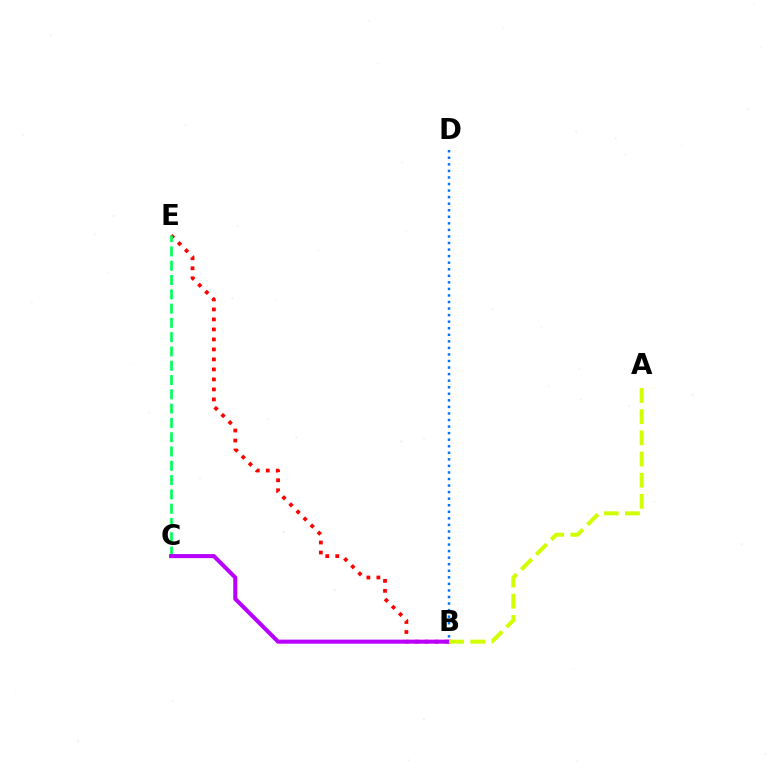{('B', 'E'): [{'color': '#ff0000', 'line_style': 'dotted', 'thickness': 2.72}], ('C', 'E'): [{'color': '#00ff5c', 'line_style': 'dashed', 'thickness': 1.94}], ('B', 'C'): [{'color': '#b900ff', 'line_style': 'solid', 'thickness': 2.92}], ('B', 'D'): [{'color': '#0074ff', 'line_style': 'dotted', 'thickness': 1.78}], ('A', 'B'): [{'color': '#d1ff00', 'line_style': 'dashed', 'thickness': 2.88}]}